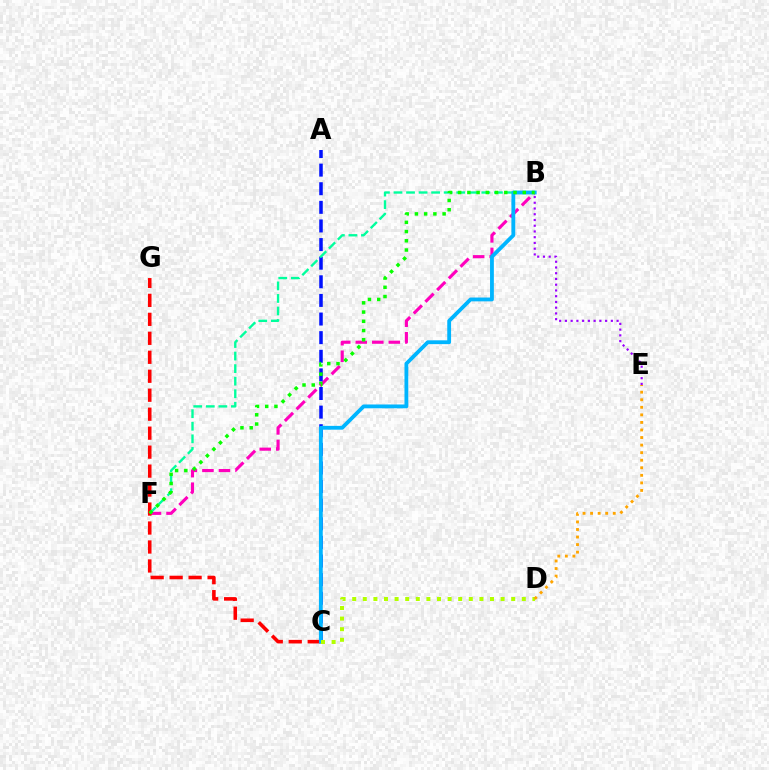{('B', 'F'): [{'color': '#ff00bd', 'line_style': 'dashed', 'thickness': 2.25}, {'color': '#00ff9d', 'line_style': 'dashed', 'thickness': 1.71}, {'color': '#08ff00', 'line_style': 'dotted', 'thickness': 2.51}], ('B', 'E'): [{'color': '#9b00ff', 'line_style': 'dotted', 'thickness': 1.56}], ('A', 'C'): [{'color': '#0010ff', 'line_style': 'dashed', 'thickness': 2.53}], ('C', 'G'): [{'color': '#ff0000', 'line_style': 'dashed', 'thickness': 2.58}], ('B', 'C'): [{'color': '#00b5ff', 'line_style': 'solid', 'thickness': 2.75}], ('C', 'D'): [{'color': '#b3ff00', 'line_style': 'dotted', 'thickness': 2.88}], ('D', 'E'): [{'color': '#ffa500', 'line_style': 'dotted', 'thickness': 2.05}]}